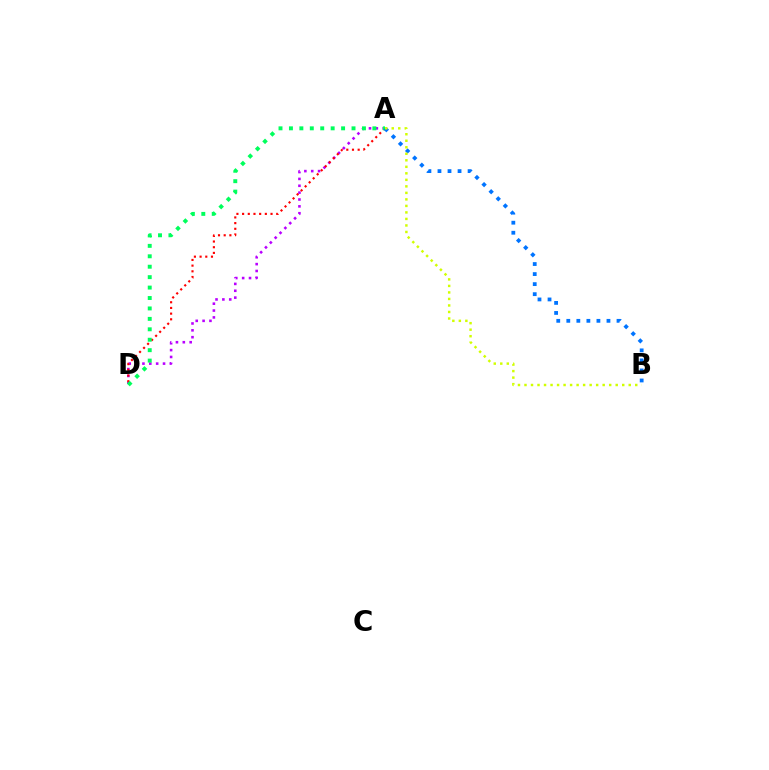{('A', 'D'): [{'color': '#b900ff', 'line_style': 'dotted', 'thickness': 1.86}, {'color': '#ff0000', 'line_style': 'dotted', 'thickness': 1.54}, {'color': '#00ff5c', 'line_style': 'dotted', 'thickness': 2.83}], ('A', 'B'): [{'color': '#0074ff', 'line_style': 'dotted', 'thickness': 2.73}, {'color': '#d1ff00', 'line_style': 'dotted', 'thickness': 1.77}]}